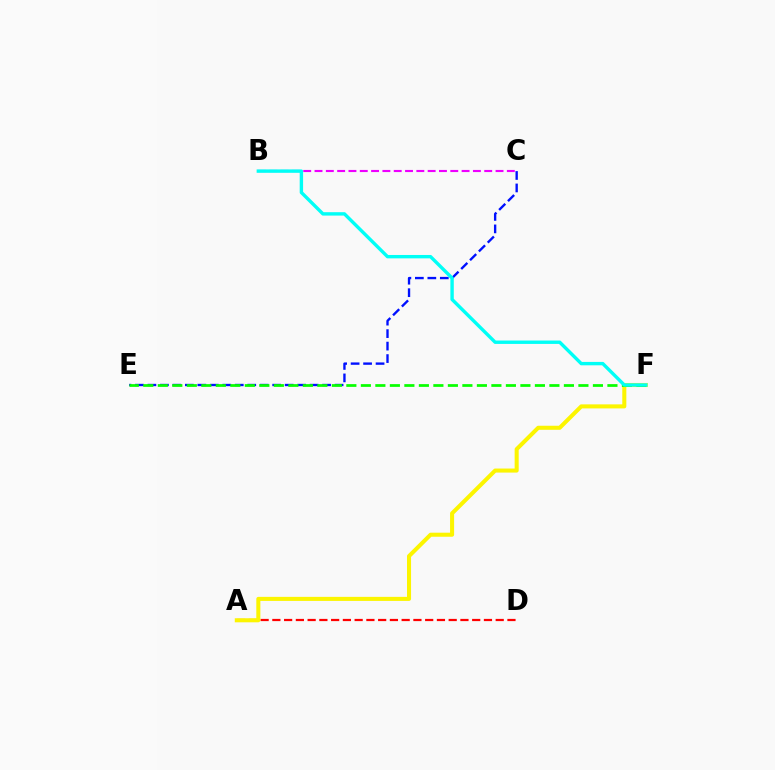{('A', 'D'): [{'color': '#ff0000', 'line_style': 'dashed', 'thickness': 1.6}], ('C', 'E'): [{'color': '#0010ff', 'line_style': 'dashed', 'thickness': 1.69}], ('B', 'C'): [{'color': '#ee00ff', 'line_style': 'dashed', 'thickness': 1.54}], ('A', 'F'): [{'color': '#fcf500', 'line_style': 'solid', 'thickness': 2.92}], ('E', 'F'): [{'color': '#08ff00', 'line_style': 'dashed', 'thickness': 1.97}], ('B', 'F'): [{'color': '#00fff6', 'line_style': 'solid', 'thickness': 2.44}]}